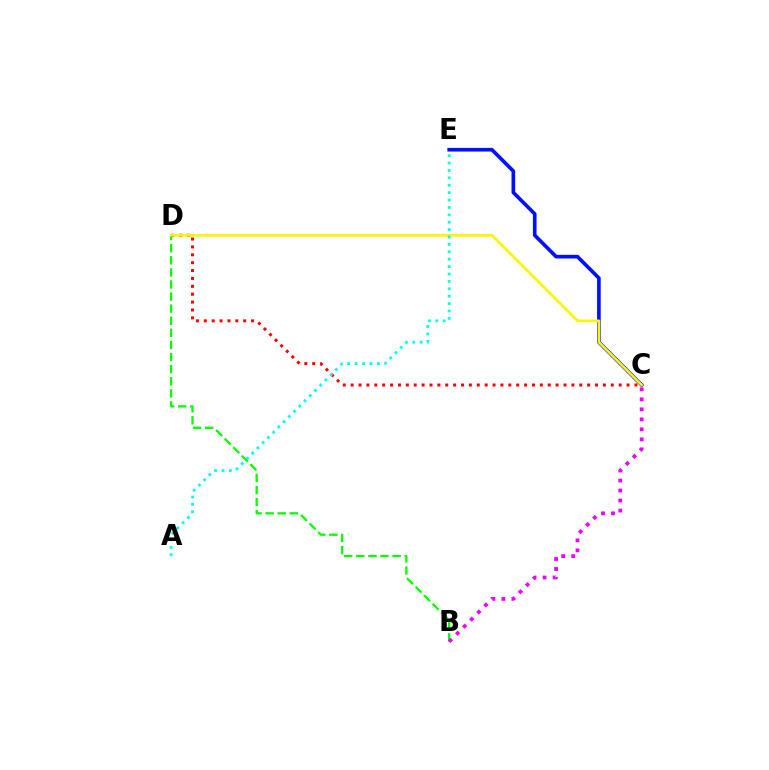{('C', 'E'): [{'color': '#0010ff', 'line_style': 'solid', 'thickness': 2.63}], ('B', 'D'): [{'color': '#08ff00', 'line_style': 'dashed', 'thickness': 1.64}], ('C', 'D'): [{'color': '#ff0000', 'line_style': 'dotted', 'thickness': 2.14}, {'color': '#fcf500', 'line_style': 'solid', 'thickness': 1.92}], ('A', 'E'): [{'color': '#00fff6', 'line_style': 'dotted', 'thickness': 2.01}], ('B', 'C'): [{'color': '#ee00ff', 'line_style': 'dotted', 'thickness': 2.72}]}